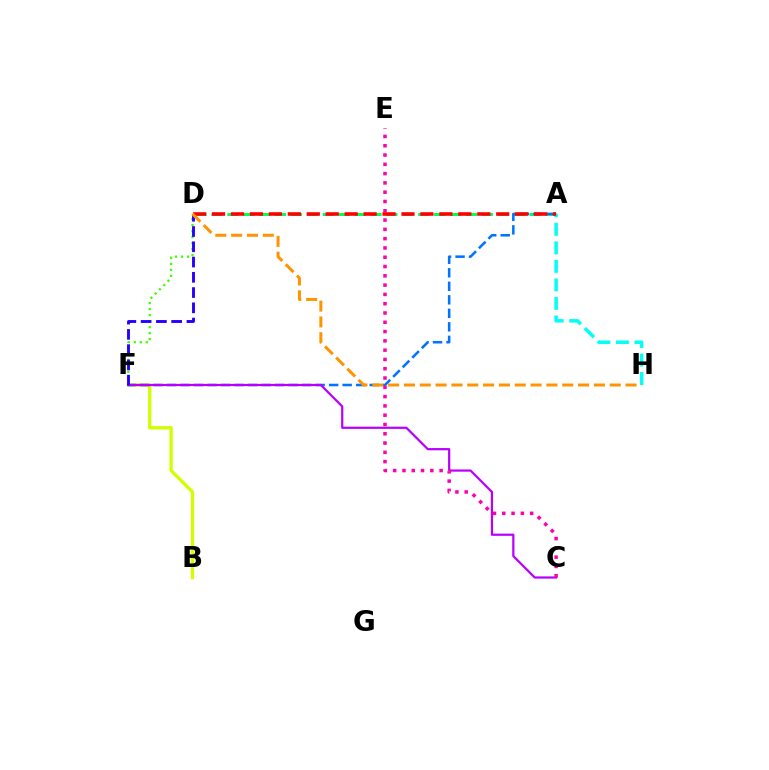{('D', 'F'): [{'color': '#3dff00', 'line_style': 'dotted', 'thickness': 1.63}, {'color': '#2500ff', 'line_style': 'dashed', 'thickness': 2.07}], ('A', 'H'): [{'color': '#00fff6', 'line_style': 'dashed', 'thickness': 2.52}], ('B', 'F'): [{'color': '#d1ff00', 'line_style': 'solid', 'thickness': 2.39}], ('A', 'D'): [{'color': '#00ff5c', 'line_style': 'dashed', 'thickness': 2.16}, {'color': '#ff0000', 'line_style': 'dashed', 'thickness': 2.57}], ('A', 'F'): [{'color': '#0074ff', 'line_style': 'dashed', 'thickness': 1.84}], ('C', 'F'): [{'color': '#b900ff', 'line_style': 'solid', 'thickness': 1.6}], ('C', 'E'): [{'color': '#ff00ac', 'line_style': 'dotted', 'thickness': 2.52}], ('D', 'H'): [{'color': '#ff9400', 'line_style': 'dashed', 'thickness': 2.15}]}